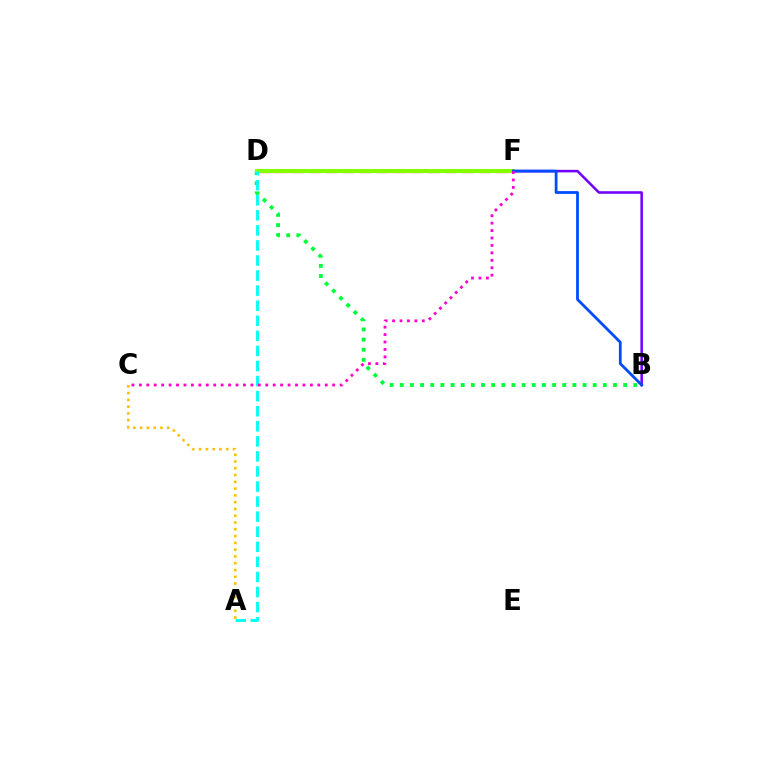{('A', 'C'): [{'color': '#ffbd00', 'line_style': 'dotted', 'thickness': 1.84}], ('B', 'D'): [{'color': '#00ff39', 'line_style': 'dotted', 'thickness': 2.76}], ('D', 'F'): [{'color': '#ff0000', 'line_style': 'dashed', 'thickness': 2.32}, {'color': '#84ff00', 'line_style': 'solid', 'thickness': 2.93}], ('A', 'D'): [{'color': '#00fff6', 'line_style': 'dashed', 'thickness': 2.05}], ('B', 'F'): [{'color': '#7200ff', 'line_style': 'solid', 'thickness': 1.84}, {'color': '#004bff', 'line_style': 'solid', 'thickness': 2.0}], ('C', 'F'): [{'color': '#ff00cf', 'line_style': 'dotted', 'thickness': 2.02}]}